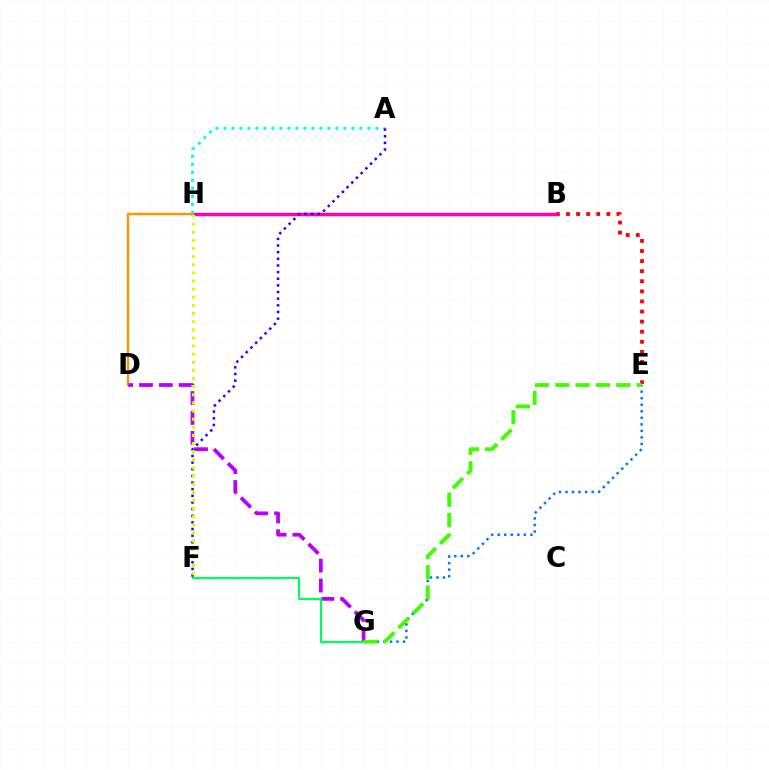{('B', 'E'): [{'color': '#ff0000', 'line_style': 'dotted', 'thickness': 2.74}], ('D', 'H'): [{'color': '#ff9400', 'line_style': 'solid', 'thickness': 1.76}], ('B', 'H'): [{'color': '#ff00ac', 'line_style': 'solid', 'thickness': 2.5}], ('A', 'H'): [{'color': '#00fff6', 'line_style': 'dotted', 'thickness': 2.17}], ('E', 'G'): [{'color': '#0074ff', 'line_style': 'dotted', 'thickness': 1.78}, {'color': '#3dff00', 'line_style': 'dashed', 'thickness': 2.76}], ('D', 'G'): [{'color': '#b900ff', 'line_style': 'dashed', 'thickness': 2.7}], ('A', 'F'): [{'color': '#2500ff', 'line_style': 'dotted', 'thickness': 1.81}], ('F', 'G'): [{'color': '#00ff5c', 'line_style': 'solid', 'thickness': 1.6}], ('F', 'H'): [{'color': '#d1ff00', 'line_style': 'dotted', 'thickness': 2.21}]}